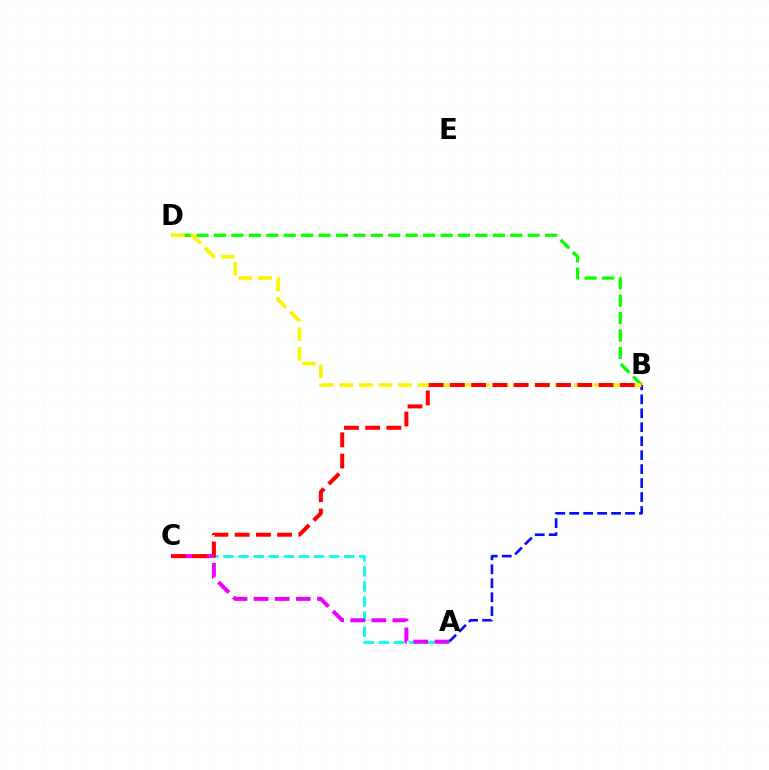{('A', 'B'): [{'color': '#0010ff', 'line_style': 'dashed', 'thickness': 1.9}], ('B', 'D'): [{'color': '#08ff00', 'line_style': 'dashed', 'thickness': 2.37}, {'color': '#fcf500', 'line_style': 'dashed', 'thickness': 2.65}], ('A', 'C'): [{'color': '#00fff6', 'line_style': 'dashed', 'thickness': 2.05}, {'color': '#ee00ff', 'line_style': 'dashed', 'thickness': 2.87}], ('B', 'C'): [{'color': '#ff0000', 'line_style': 'dashed', 'thickness': 2.89}]}